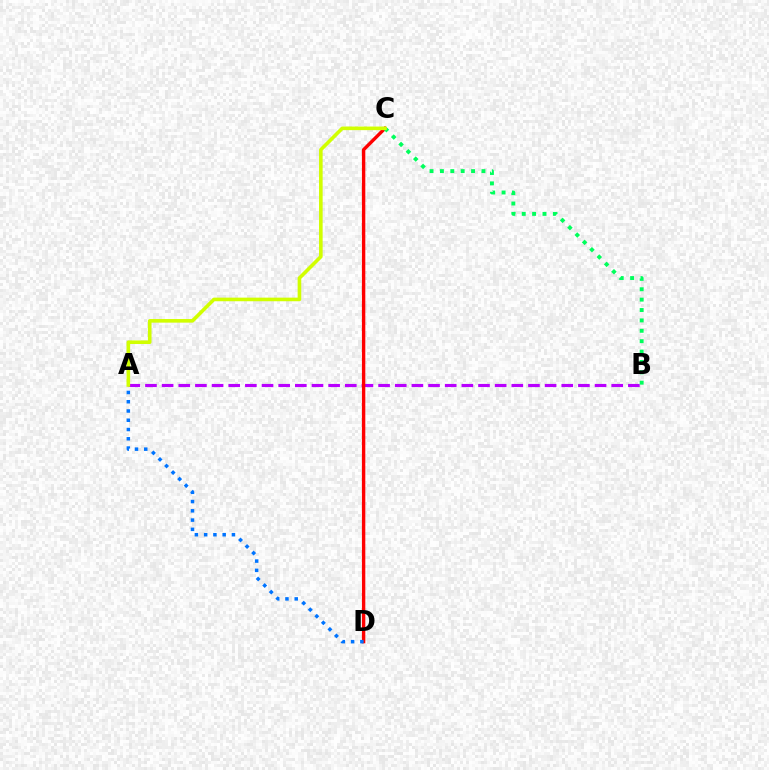{('A', 'B'): [{'color': '#b900ff', 'line_style': 'dashed', 'thickness': 2.26}], ('C', 'D'): [{'color': '#ff0000', 'line_style': 'solid', 'thickness': 2.43}], ('B', 'C'): [{'color': '#00ff5c', 'line_style': 'dotted', 'thickness': 2.82}], ('A', 'D'): [{'color': '#0074ff', 'line_style': 'dotted', 'thickness': 2.52}], ('A', 'C'): [{'color': '#d1ff00', 'line_style': 'solid', 'thickness': 2.6}]}